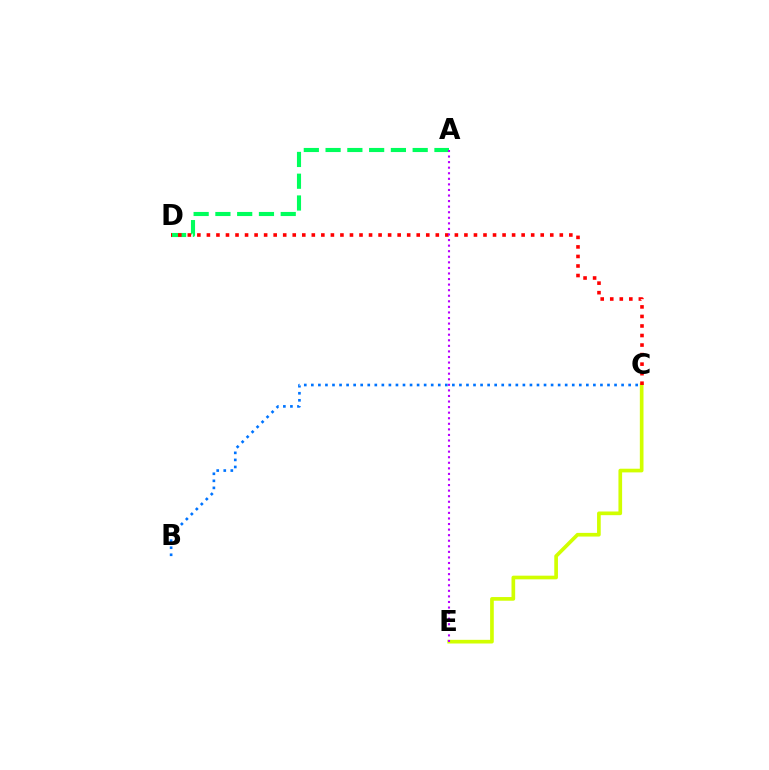{('C', 'E'): [{'color': '#d1ff00', 'line_style': 'solid', 'thickness': 2.64}], ('A', 'D'): [{'color': '#00ff5c', 'line_style': 'dashed', 'thickness': 2.96}], ('B', 'C'): [{'color': '#0074ff', 'line_style': 'dotted', 'thickness': 1.92}], ('C', 'D'): [{'color': '#ff0000', 'line_style': 'dotted', 'thickness': 2.59}], ('A', 'E'): [{'color': '#b900ff', 'line_style': 'dotted', 'thickness': 1.51}]}